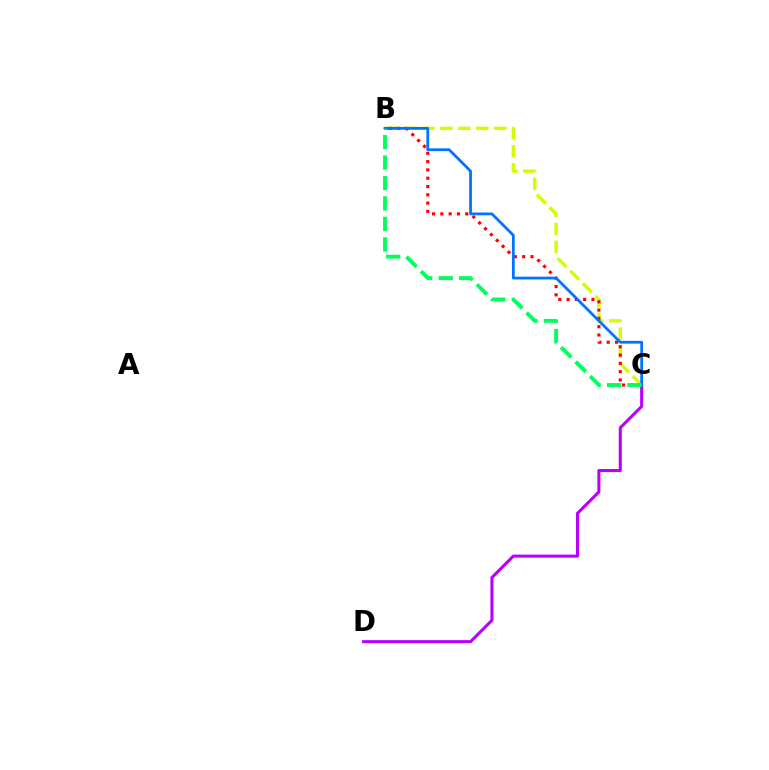{('B', 'C'): [{'color': '#d1ff00', 'line_style': 'dashed', 'thickness': 2.44}, {'color': '#ff0000', 'line_style': 'dotted', 'thickness': 2.25}, {'color': '#0074ff', 'line_style': 'solid', 'thickness': 2.0}, {'color': '#00ff5c', 'line_style': 'dashed', 'thickness': 2.78}], ('C', 'D'): [{'color': '#b900ff', 'line_style': 'solid', 'thickness': 2.21}]}